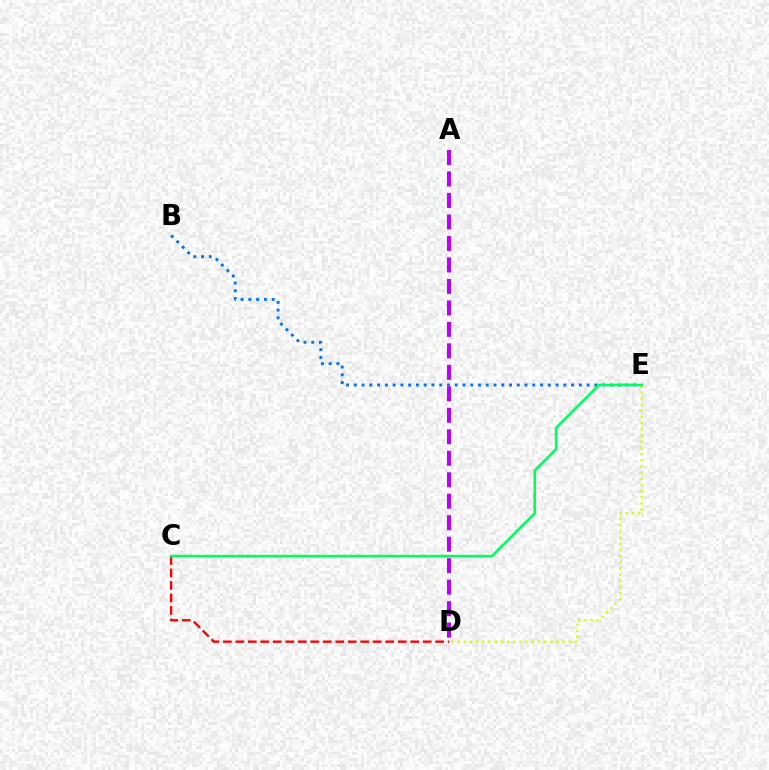{('C', 'D'): [{'color': '#ff0000', 'line_style': 'dashed', 'thickness': 1.7}], ('D', 'E'): [{'color': '#d1ff00', 'line_style': 'dotted', 'thickness': 1.68}], ('B', 'E'): [{'color': '#0074ff', 'line_style': 'dotted', 'thickness': 2.11}], ('A', 'D'): [{'color': '#b900ff', 'line_style': 'dashed', 'thickness': 2.92}], ('C', 'E'): [{'color': '#00ff5c', 'line_style': 'solid', 'thickness': 1.85}]}